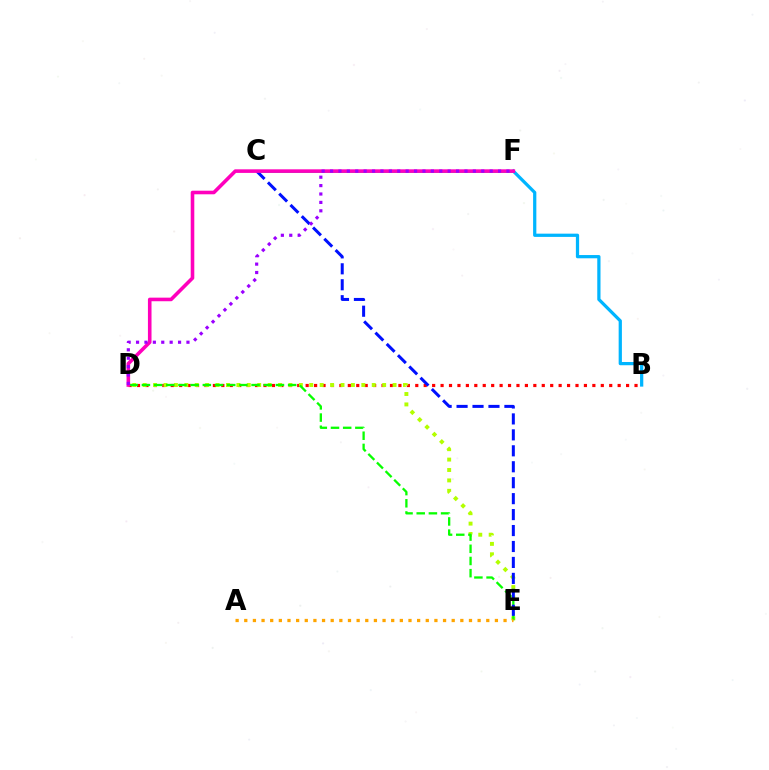{('B', 'D'): [{'color': '#ff0000', 'line_style': 'dotted', 'thickness': 2.29}], ('D', 'E'): [{'color': '#b3ff00', 'line_style': 'dotted', 'thickness': 2.83}, {'color': '#08ff00', 'line_style': 'dashed', 'thickness': 1.66}], ('C', 'F'): [{'color': '#00ff9d', 'line_style': 'solid', 'thickness': 2.08}], ('B', 'F'): [{'color': '#00b5ff', 'line_style': 'solid', 'thickness': 2.33}], ('C', 'E'): [{'color': '#0010ff', 'line_style': 'dashed', 'thickness': 2.17}], ('A', 'E'): [{'color': '#ffa500', 'line_style': 'dotted', 'thickness': 2.35}], ('D', 'F'): [{'color': '#ff00bd', 'line_style': 'solid', 'thickness': 2.58}, {'color': '#9b00ff', 'line_style': 'dotted', 'thickness': 2.28}]}